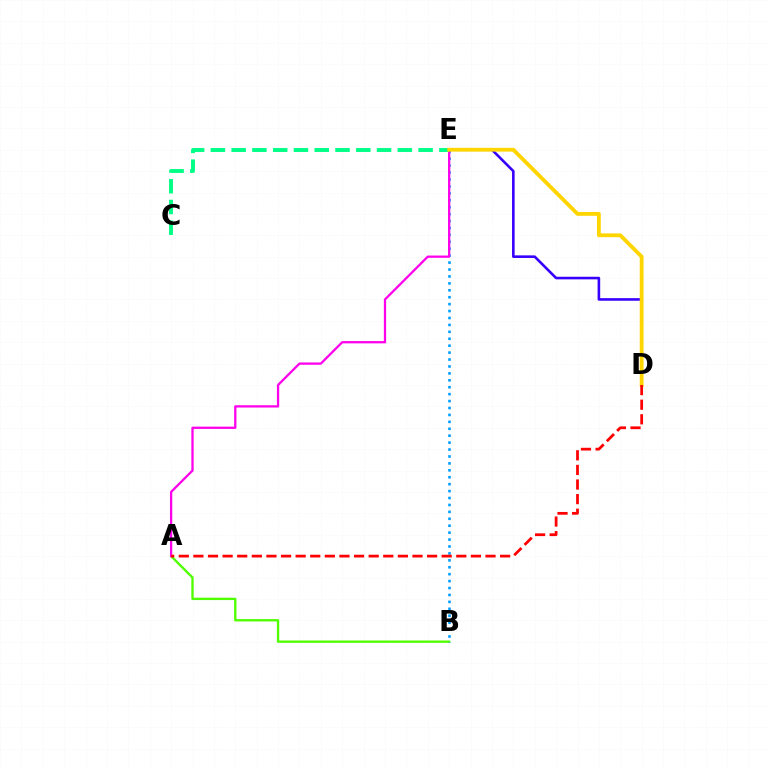{('A', 'B'): [{'color': '#4fff00', 'line_style': 'solid', 'thickness': 1.69}], ('B', 'E'): [{'color': '#009eff', 'line_style': 'dotted', 'thickness': 1.88}], ('A', 'E'): [{'color': '#ff00ed', 'line_style': 'solid', 'thickness': 1.64}], ('C', 'E'): [{'color': '#00ff86', 'line_style': 'dashed', 'thickness': 2.82}], ('D', 'E'): [{'color': '#3700ff', 'line_style': 'solid', 'thickness': 1.87}, {'color': '#ffd500', 'line_style': 'solid', 'thickness': 2.75}], ('A', 'D'): [{'color': '#ff0000', 'line_style': 'dashed', 'thickness': 1.98}]}